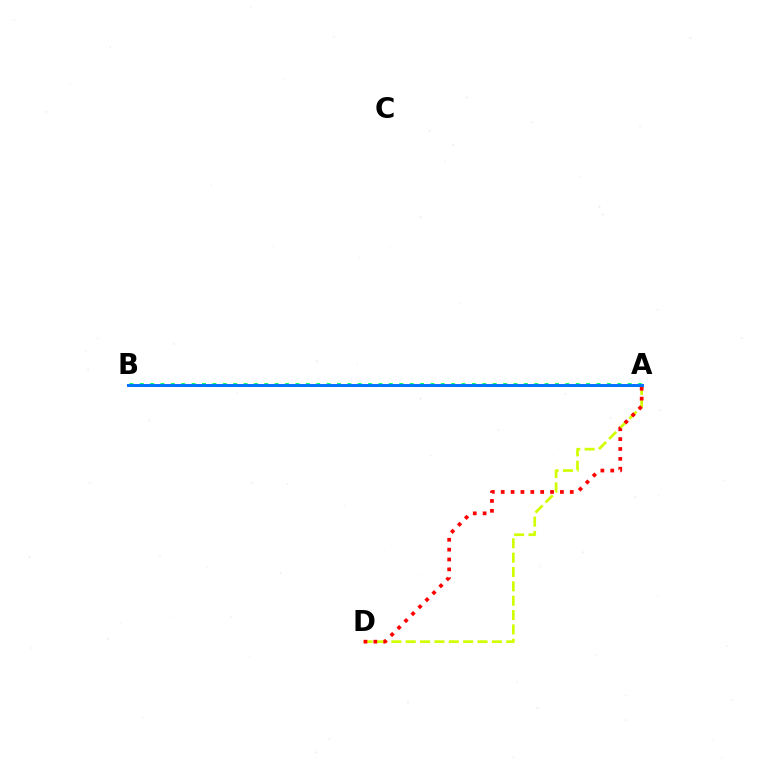{('A', 'B'): [{'color': '#b900ff', 'line_style': 'solid', 'thickness': 1.91}, {'color': '#00ff5c', 'line_style': 'dotted', 'thickness': 2.82}, {'color': '#0074ff', 'line_style': 'solid', 'thickness': 2.08}], ('A', 'D'): [{'color': '#d1ff00', 'line_style': 'dashed', 'thickness': 1.95}, {'color': '#ff0000', 'line_style': 'dotted', 'thickness': 2.68}]}